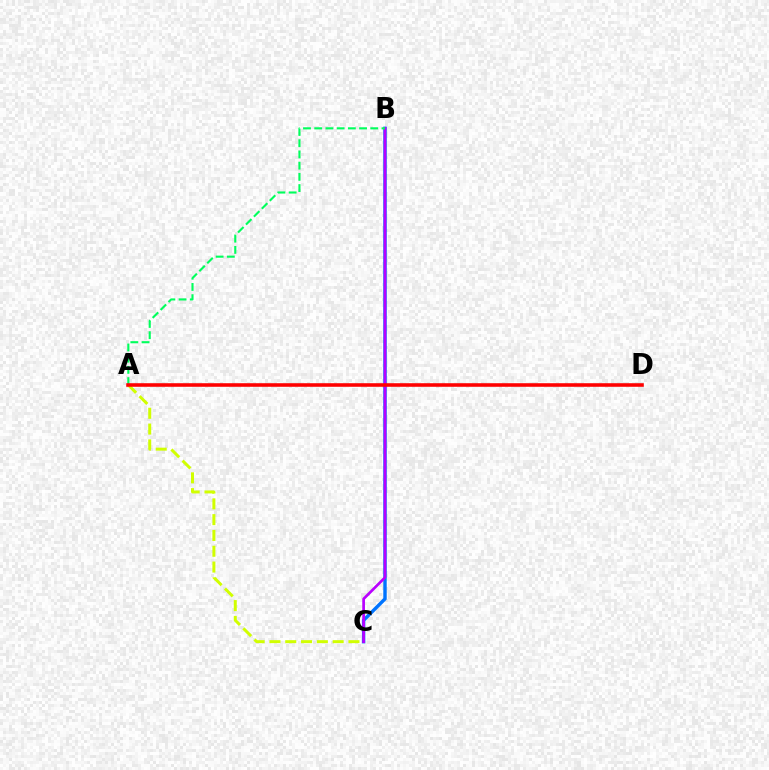{('B', 'C'): [{'color': '#0074ff', 'line_style': 'solid', 'thickness': 2.46}, {'color': '#b900ff', 'line_style': 'solid', 'thickness': 1.95}], ('A', 'C'): [{'color': '#d1ff00', 'line_style': 'dashed', 'thickness': 2.15}], ('A', 'B'): [{'color': '#00ff5c', 'line_style': 'dashed', 'thickness': 1.52}], ('A', 'D'): [{'color': '#ff0000', 'line_style': 'solid', 'thickness': 2.57}]}